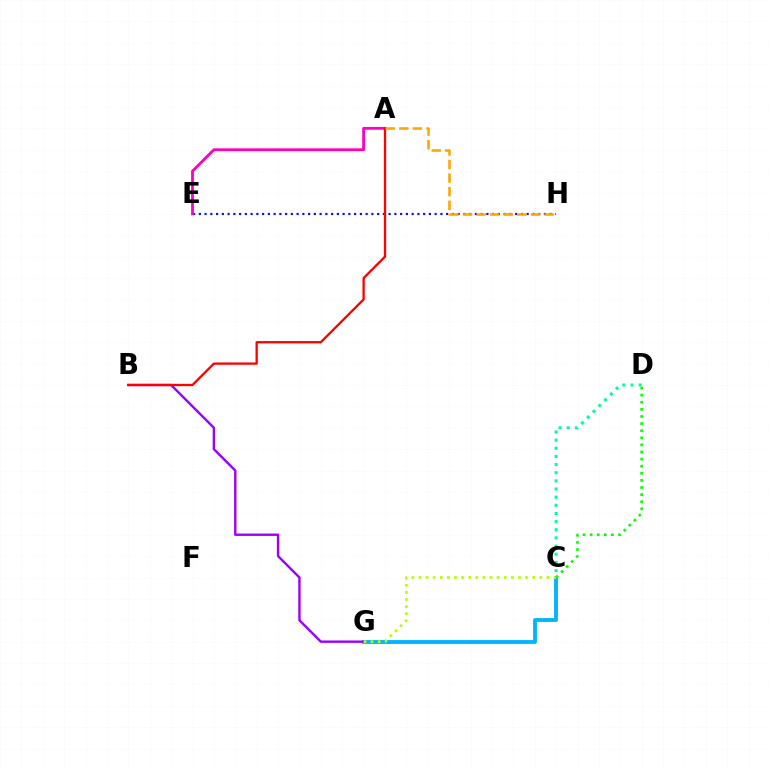{('E', 'H'): [{'color': '#0010ff', 'line_style': 'dotted', 'thickness': 1.56}], ('C', 'G'): [{'color': '#00b5ff', 'line_style': 'solid', 'thickness': 2.77}, {'color': '#b3ff00', 'line_style': 'dotted', 'thickness': 1.93}], ('B', 'G'): [{'color': '#9b00ff', 'line_style': 'solid', 'thickness': 1.72}], ('A', 'E'): [{'color': '#ff00bd', 'line_style': 'solid', 'thickness': 2.02}], ('C', 'D'): [{'color': '#00ff9d', 'line_style': 'dotted', 'thickness': 2.21}, {'color': '#08ff00', 'line_style': 'dotted', 'thickness': 1.93}], ('A', 'B'): [{'color': '#ff0000', 'line_style': 'solid', 'thickness': 1.67}], ('A', 'H'): [{'color': '#ffa500', 'line_style': 'dashed', 'thickness': 1.85}]}